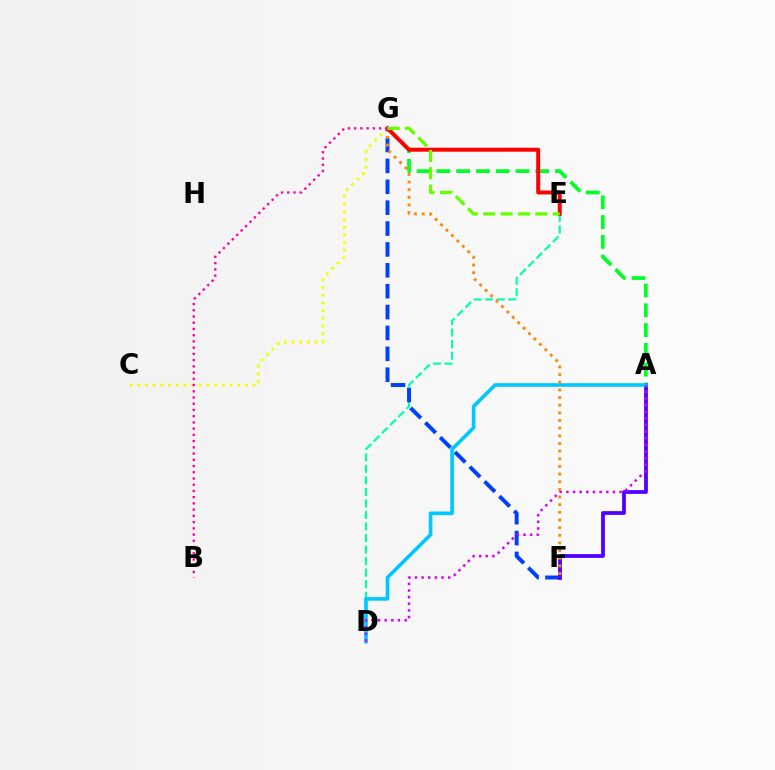{('D', 'E'): [{'color': '#00ffaf', 'line_style': 'dashed', 'thickness': 1.57}], ('C', 'G'): [{'color': '#eeff00', 'line_style': 'dotted', 'thickness': 2.09}], ('A', 'G'): [{'color': '#00ff27', 'line_style': 'dashed', 'thickness': 2.69}], ('F', 'G'): [{'color': '#003fff', 'line_style': 'dashed', 'thickness': 2.84}, {'color': '#ff8800', 'line_style': 'dotted', 'thickness': 2.08}], ('A', 'F'): [{'color': '#4f00ff', 'line_style': 'solid', 'thickness': 2.72}], ('A', 'D'): [{'color': '#00c7ff', 'line_style': 'solid', 'thickness': 2.61}, {'color': '#d600ff', 'line_style': 'dotted', 'thickness': 1.8}], ('E', 'G'): [{'color': '#ff0000', 'line_style': 'solid', 'thickness': 2.85}, {'color': '#66ff00', 'line_style': 'dashed', 'thickness': 2.36}], ('B', 'G'): [{'color': '#ff00a0', 'line_style': 'dotted', 'thickness': 1.69}]}